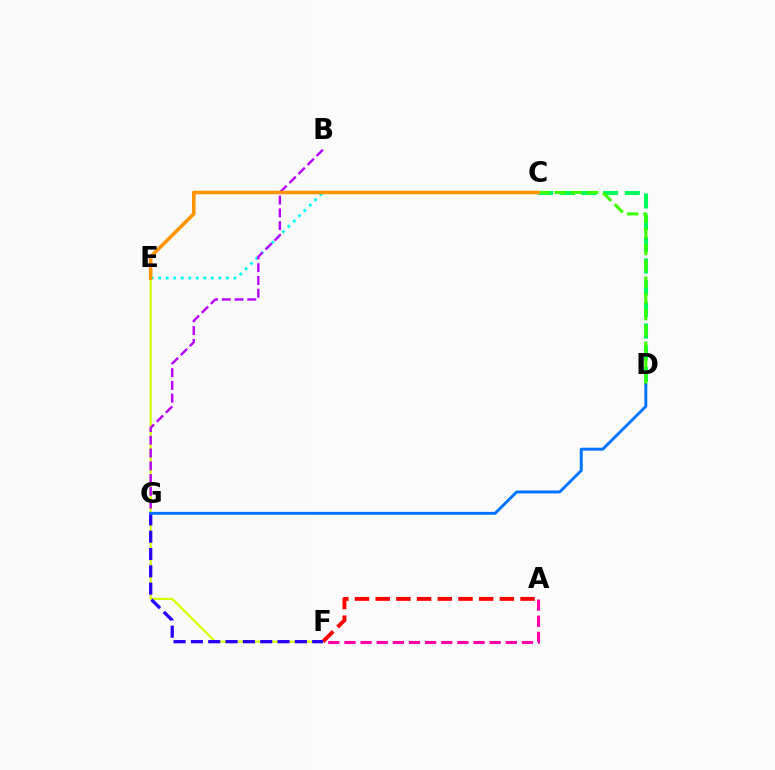{('E', 'F'): [{'color': '#d1ff00', 'line_style': 'solid', 'thickness': 1.57}], ('A', 'F'): [{'color': '#ff00ac', 'line_style': 'dashed', 'thickness': 2.19}, {'color': '#ff0000', 'line_style': 'dashed', 'thickness': 2.81}], ('C', 'E'): [{'color': '#00fff6', 'line_style': 'dotted', 'thickness': 2.05}, {'color': '#ff9400', 'line_style': 'solid', 'thickness': 2.57}], ('C', 'D'): [{'color': '#00ff5c', 'line_style': 'dashed', 'thickness': 2.95}, {'color': '#3dff00', 'line_style': 'dashed', 'thickness': 2.21}], ('F', 'G'): [{'color': '#2500ff', 'line_style': 'dashed', 'thickness': 2.35}], ('B', 'G'): [{'color': '#b900ff', 'line_style': 'dashed', 'thickness': 1.73}], ('D', 'G'): [{'color': '#0074ff', 'line_style': 'solid', 'thickness': 2.11}]}